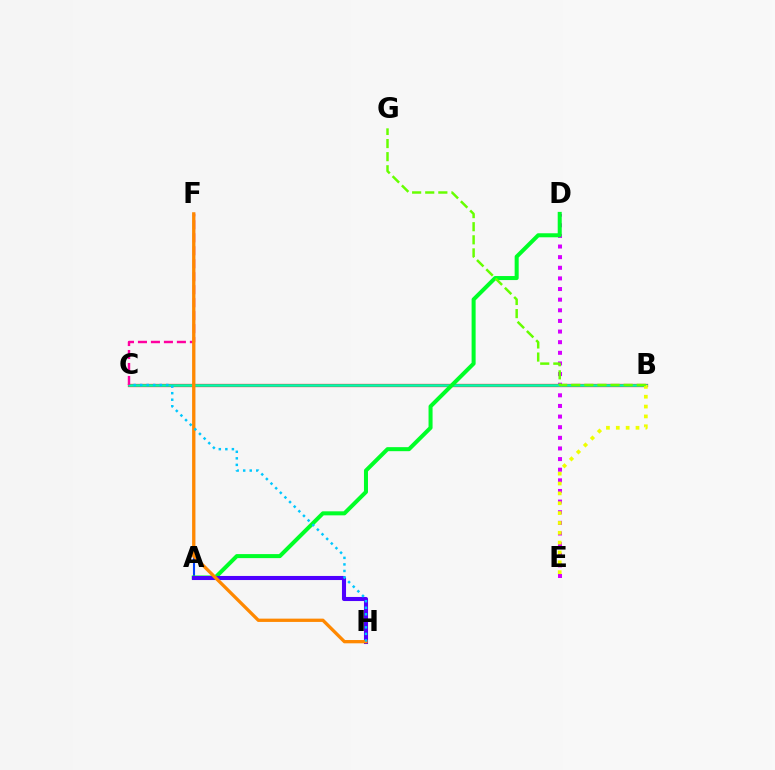{('B', 'C'): [{'color': '#ff0000', 'line_style': 'solid', 'thickness': 2.33}, {'color': '#00ffaf', 'line_style': 'solid', 'thickness': 1.88}], ('A', 'F'): [{'color': '#003fff', 'line_style': 'solid', 'thickness': 1.51}], ('D', 'E'): [{'color': '#d600ff', 'line_style': 'dotted', 'thickness': 2.89}], ('B', 'E'): [{'color': '#eeff00', 'line_style': 'dotted', 'thickness': 2.68}], ('A', 'D'): [{'color': '#00ff27', 'line_style': 'solid', 'thickness': 2.9}], ('A', 'H'): [{'color': '#4f00ff', 'line_style': 'solid', 'thickness': 2.94}], ('C', 'F'): [{'color': '#ff00a0', 'line_style': 'dashed', 'thickness': 1.76}], ('F', 'H'): [{'color': '#ff8800', 'line_style': 'solid', 'thickness': 2.37}], ('C', 'H'): [{'color': '#00c7ff', 'line_style': 'dotted', 'thickness': 1.78}], ('B', 'G'): [{'color': '#66ff00', 'line_style': 'dashed', 'thickness': 1.78}]}